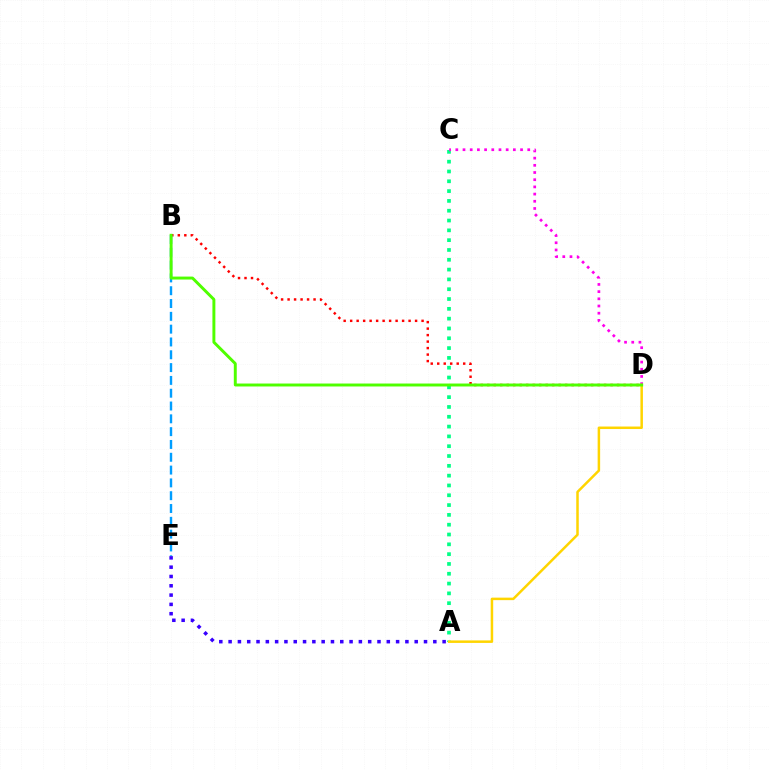{('A', 'C'): [{'color': '#00ff86', 'line_style': 'dotted', 'thickness': 2.67}], ('B', 'D'): [{'color': '#ff0000', 'line_style': 'dotted', 'thickness': 1.76}, {'color': '#4fff00', 'line_style': 'solid', 'thickness': 2.12}], ('B', 'E'): [{'color': '#009eff', 'line_style': 'dashed', 'thickness': 1.74}], ('A', 'E'): [{'color': '#3700ff', 'line_style': 'dotted', 'thickness': 2.53}], ('C', 'D'): [{'color': '#ff00ed', 'line_style': 'dotted', 'thickness': 1.95}], ('A', 'D'): [{'color': '#ffd500', 'line_style': 'solid', 'thickness': 1.8}]}